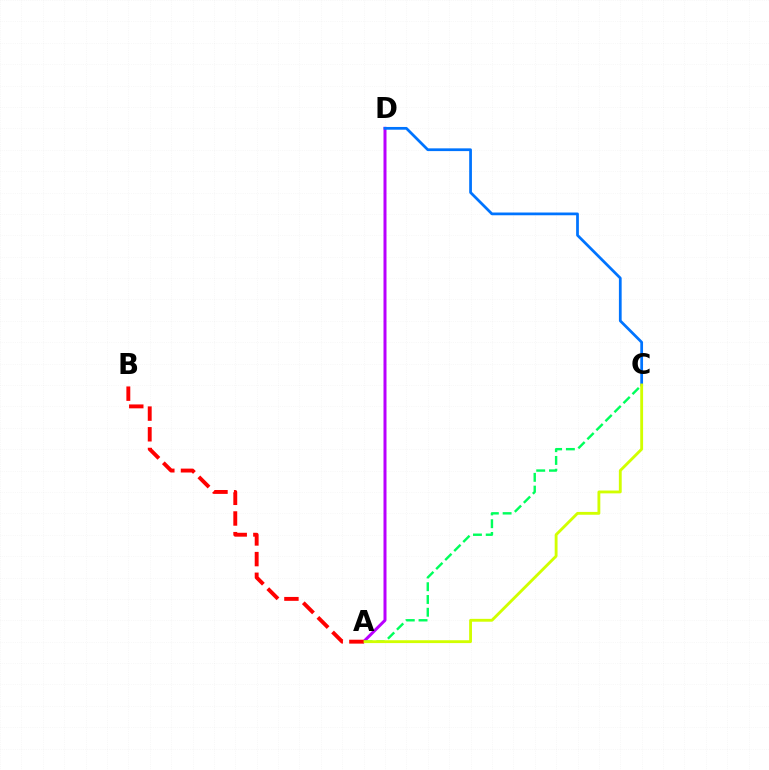{('A', 'D'): [{'color': '#b900ff', 'line_style': 'solid', 'thickness': 2.17}], ('A', 'C'): [{'color': '#00ff5c', 'line_style': 'dashed', 'thickness': 1.73}, {'color': '#d1ff00', 'line_style': 'solid', 'thickness': 2.05}], ('C', 'D'): [{'color': '#0074ff', 'line_style': 'solid', 'thickness': 1.98}], ('A', 'B'): [{'color': '#ff0000', 'line_style': 'dashed', 'thickness': 2.81}]}